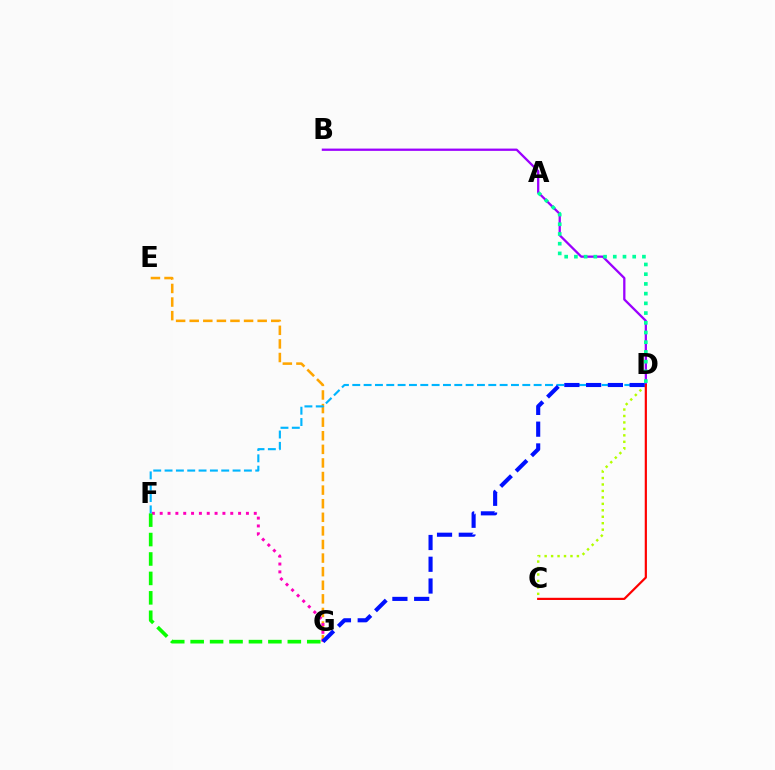{('E', 'G'): [{'color': '#ffa500', 'line_style': 'dashed', 'thickness': 1.85}], ('F', 'G'): [{'color': '#ff00bd', 'line_style': 'dotted', 'thickness': 2.13}, {'color': '#08ff00', 'line_style': 'dashed', 'thickness': 2.64}], ('B', 'D'): [{'color': '#9b00ff', 'line_style': 'solid', 'thickness': 1.65}], ('C', 'D'): [{'color': '#b3ff00', 'line_style': 'dotted', 'thickness': 1.75}, {'color': '#ff0000', 'line_style': 'solid', 'thickness': 1.58}], ('A', 'D'): [{'color': '#00ff9d', 'line_style': 'dotted', 'thickness': 2.64}], ('D', 'F'): [{'color': '#00b5ff', 'line_style': 'dashed', 'thickness': 1.54}], ('D', 'G'): [{'color': '#0010ff', 'line_style': 'dashed', 'thickness': 2.96}]}